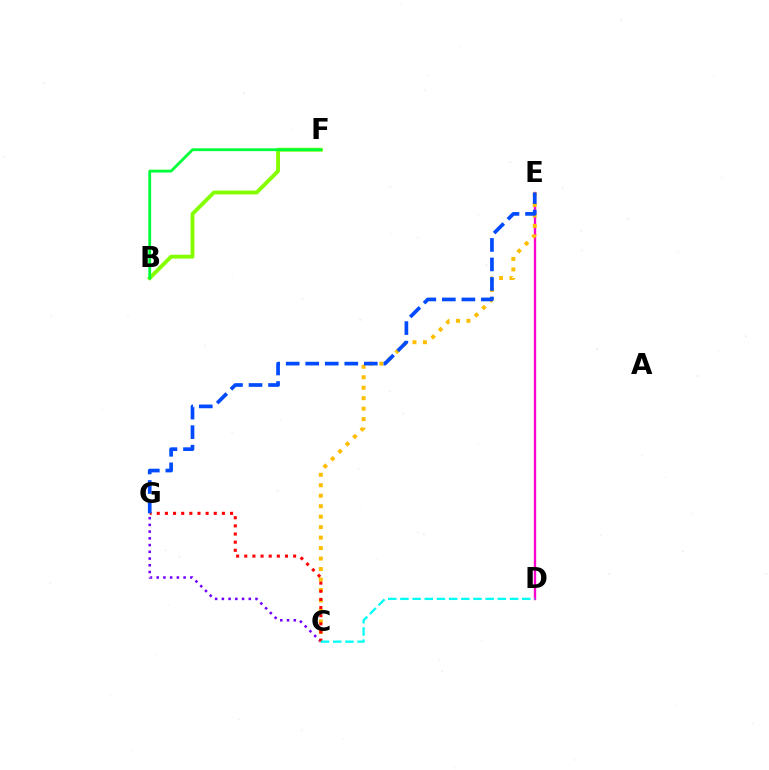{('D', 'E'): [{'color': '#ff00cf', 'line_style': 'solid', 'thickness': 1.7}], ('C', 'G'): [{'color': '#7200ff', 'line_style': 'dotted', 'thickness': 1.83}, {'color': '#ff0000', 'line_style': 'dotted', 'thickness': 2.21}], ('C', 'E'): [{'color': '#ffbd00', 'line_style': 'dotted', 'thickness': 2.85}], ('B', 'F'): [{'color': '#84ff00', 'line_style': 'solid', 'thickness': 2.78}, {'color': '#00ff39', 'line_style': 'solid', 'thickness': 2.02}], ('E', 'G'): [{'color': '#004bff', 'line_style': 'dashed', 'thickness': 2.65}], ('C', 'D'): [{'color': '#00fff6', 'line_style': 'dashed', 'thickness': 1.65}]}